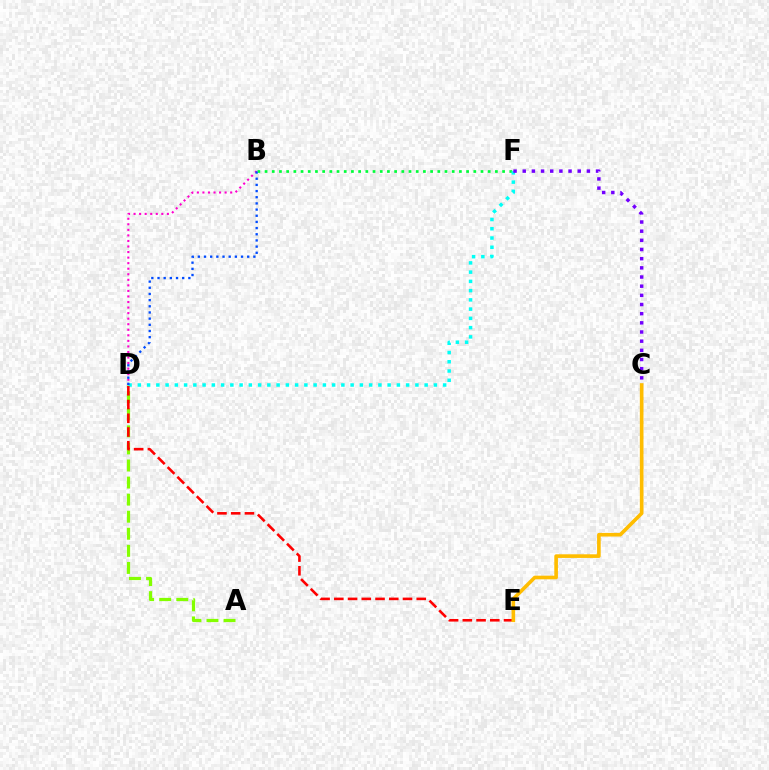{('A', 'D'): [{'color': '#84ff00', 'line_style': 'dashed', 'thickness': 2.32}], ('B', 'F'): [{'color': '#00ff39', 'line_style': 'dotted', 'thickness': 1.96}], ('D', 'F'): [{'color': '#00fff6', 'line_style': 'dotted', 'thickness': 2.51}], ('B', 'D'): [{'color': '#ff00cf', 'line_style': 'dotted', 'thickness': 1.51}, {'color': '#004bff', 'line_style': 'dotted', 'thickness': 1.68}], ('C', 'F'): [{'color': '#7200ff', 'line_style': 'dotted', 'thickness': 2.49}], ('D', 'E'): [{'color': '#ff0000', 'line_style': 'dashed', 'thickness': 1.87}], ('C', 'E'): [{'color': '#ffbd00', 'line_style': 'solid', 'thickness': 2.62}]}